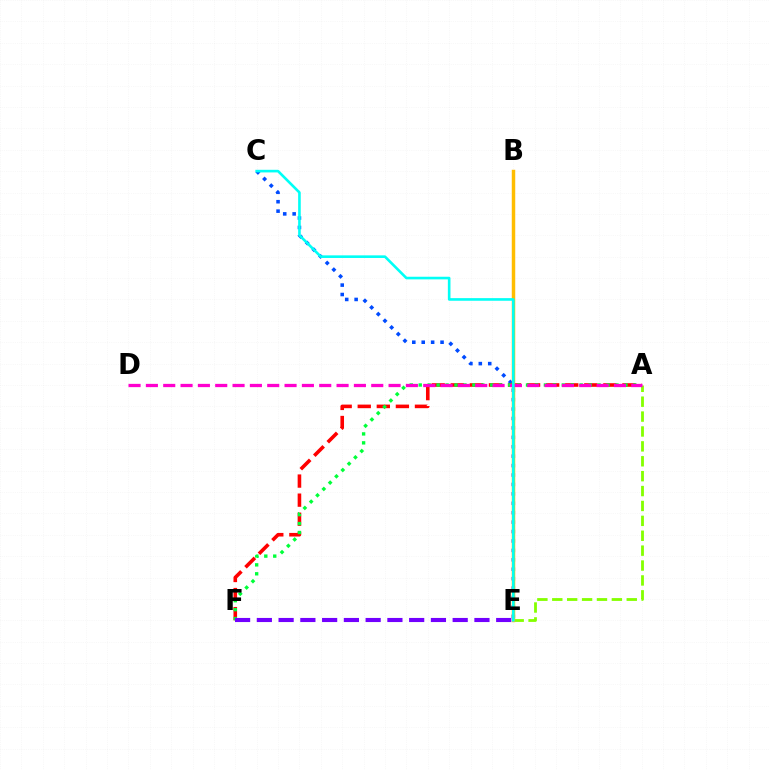{('C', 'E'): [{'color': '#004bff', 'line_style': 'dotted', 'thickness': 2.56}, {'color': '#00fff6', 'line_style': 'solid', 'thickness': 1.89}], ('A', 'E'): [{'color': '#84ff00', 'line_style': 'dashed', 'thickness': 2.02}], ('A', 'F'): [{'color': '#ff0000', 'line_style': 'dashed', 'thickness': 2.59}, {'color': '#00ff39', 'line_style': 'dotted', 'thickness': 2.43}], ('B', 'E'): [{'color': '#ffbd00', 'line_style': 'solid', 'thickness': 2.5}], ('A', 'D'): [{'color': '#ff00cf', 'line_style': 'dashed', 'thickness': 2.35}], ('E', 'F'): [{'color': '#7200ff', 'line_style': 'dashed', 'thickness': 2.96}]}